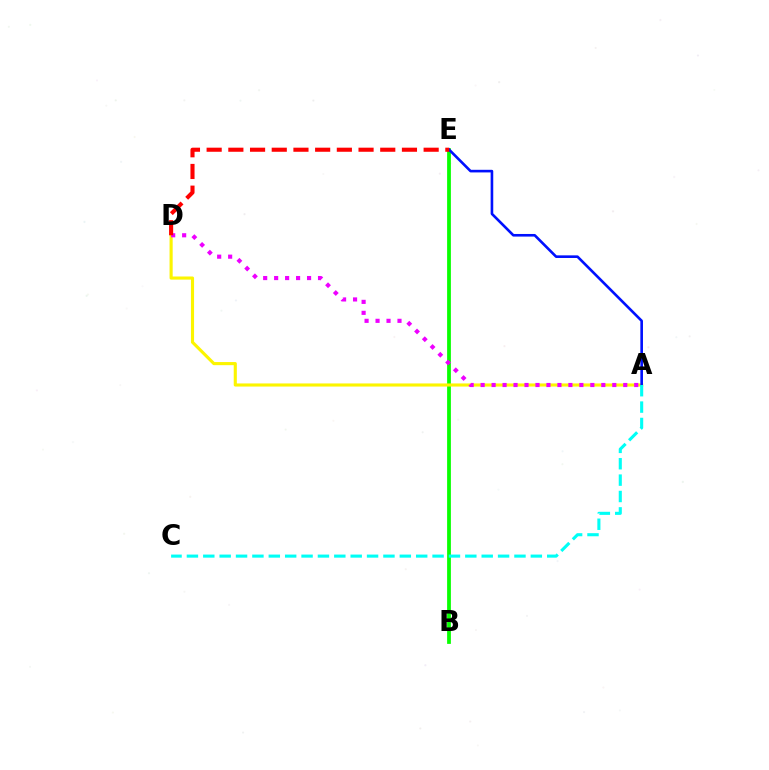{('B', 'E'): [{'color': '#08ff00', 'line_style': 'solid', 'thickness': 2.71}], ('A', 'D'): [{'color': '#fcf500', 'line_style': 'solid', 'thickness': 2.24}, {'color': '#ee00ff', 'line_style': 'dotted', 'thickness': 2.98}], ('A', 'E'): [{'color': '#0010ff', 'line_style': 'solid', 'thickness': 1.89}], ('D', 'E'): [{'color': '#ff0000', 'line_style': 'dashed', 'thickness': 2.95}], ('A', 'C'): [{'color': '#00fff6', 'line_style': 'dashed', 'thickness': 2.22}]}